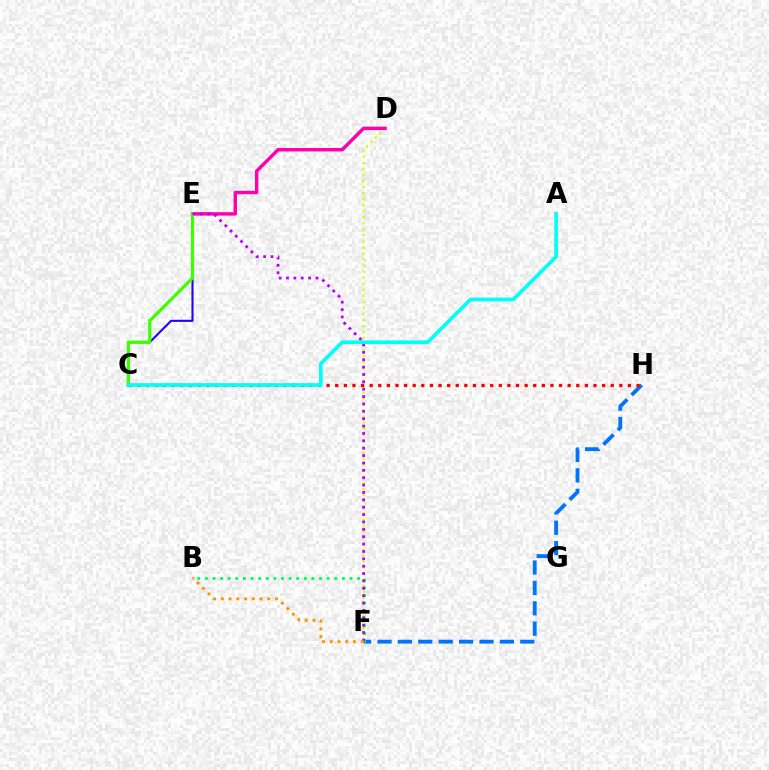{('F', 'H'): [{'color': '#0074ff', 'line_style': 'dashed', 'thickness': 2.77}], ('D', 'F'): [{'color': '#d1ff00', 'line_style': 'dotted', 'thickness': 1.64}], ('C', 'E'): [{'color': '#2500ff', 'line_style': 'solid', 'thickness': 1.51}, {'color': '#3dff00', 'line_style': 'solid', 'thickness': 2.3}], ('B', 'F'): [{'color': '#00ff5c', 'line_style': 'dotted', 'thickness': 2.07}, {'color': '#ff9400', 'line_style': 'dotted', 'thickness': 2.1}], ('D', 'E'): [{'color': '#ff00ac', 'line_style': 'solid', 'thickness': 2.46}], ('C', 'H'): [{'color': '#ff0000', 'line_style': 'dotted', 'thickness': 2.34}], ('E', 'F'): [{'color': '#b900ff', 'line_style': 'dotted', 'thickness': 2.0}], ('A', 'C'): [{'color': '#00fff6', 'line_style': 'solid', 'thickness': 2.63}]}